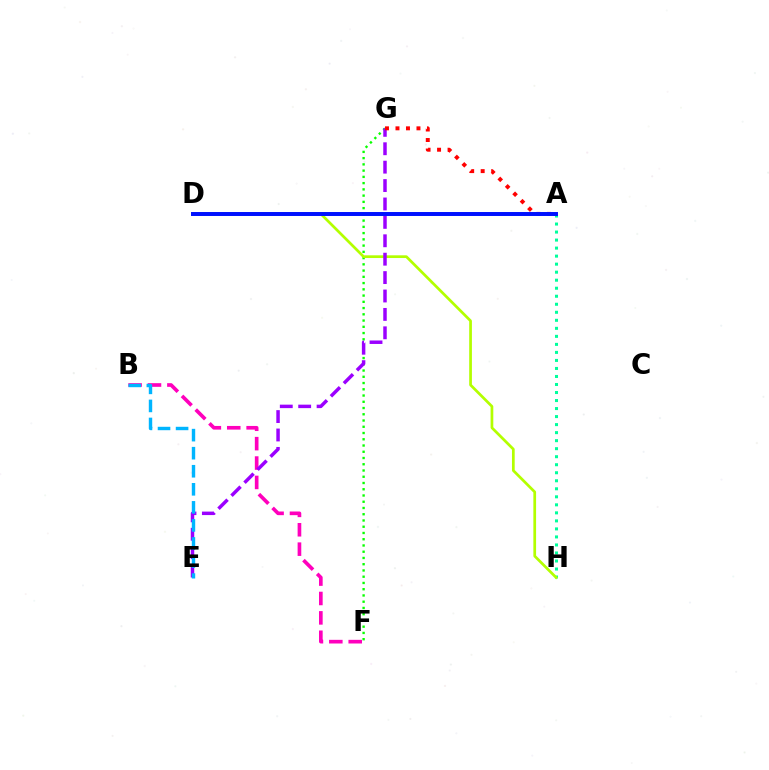{('A', 'D'): [{'color': '#ffa500', 'line_style': 'dotted', 'thickness': 1.76}, {'color': '#0010ff', 'line_style': 'solid', 'thickness': 2.85}], ('A', 'H'): [{'color': '#00ff9d', 'line_style': 'dotted', 'thickness': 2.18}], ('B', 'F'): [{'color': '#ff00bd', 'line_style': 'dashed', 'thickness': 2.63}], ('F', 'G'): [{'color': '#08ff00', 'line_style': 'dotted', 'thickness': 1.7}], ('D', 'H'): [{'color': '#b3ff00', 'line_style': 'solid', 'thickness': 1.96}], ('E', 'G'): [{'color': '#9b00ff', 'line_style': 'dashed', 'thickness': 2.5}], ('B', 'E'): [{'color': '#00b5ff', 'line_style': 'dashed', 'thickness': 2.45}], ('A', 'G'): [{'color': '#ff0000', 'line_style': 'dotted', 'thickness': 2.85}]}